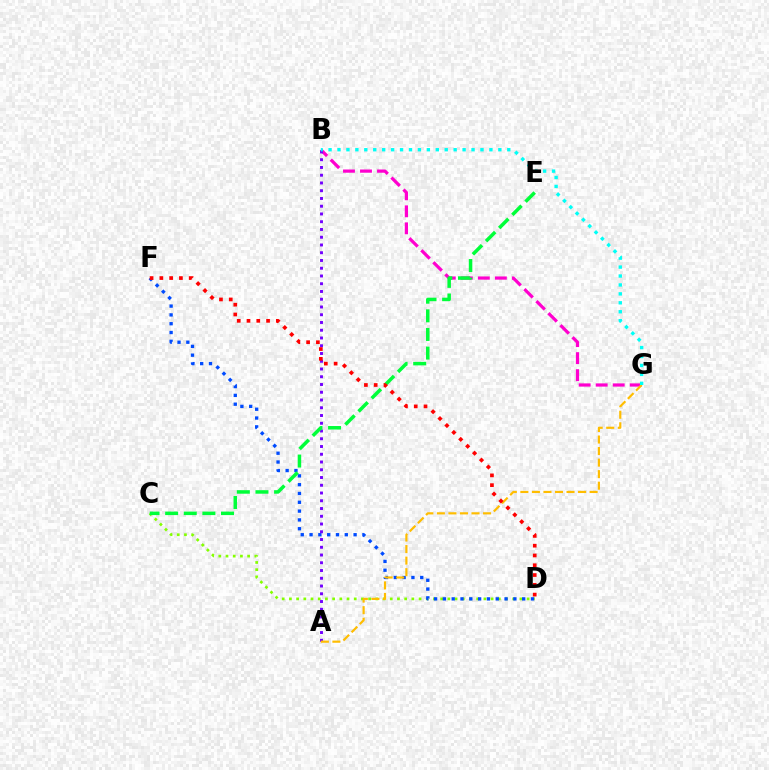{('C', 'D'): [{'color': '#84ff00', 'line_style': 'dotted', 'thickness': 1.96}], ('D', 'F'): [{'color': '#004bff', 'line_style': 'dotted', 'thickness': 2.39}, {'color': '#ff0000', 'line_style': 'dotted', 'thickness': 2.66}], ('B', 'G'): [{'color': '#ff00cf', 'line_style': 'dashed', 'thickness': 2.31}, {'color': '#00fff6', 'line_style': 'dotted', 'thickness': 2.43}], ('A', 'B'): [{'color': '#7200ff', 'line_style': 'dotted', 'thickness': 2.11}], ('A', 'G'): [{'color': '#ffbd00', 'line_style': 'dashed', 'thickness': 1.57}], ('C', 'E'): [{'color': '#00ff39', 'line_style': 'dashed', 'thickness': 2.53}]}